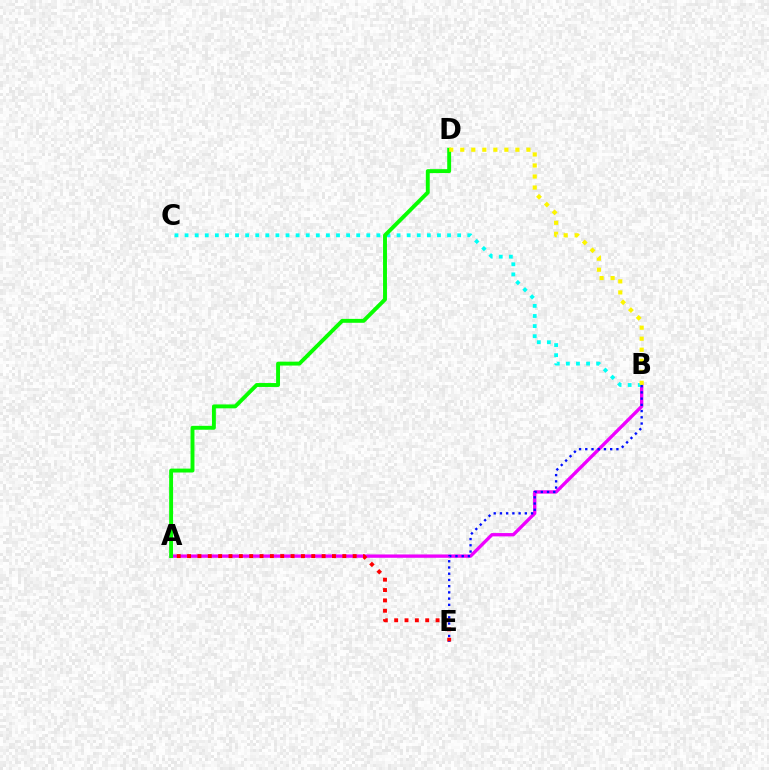{('A', 'B'): [{'color': '#ee00ff', 'line_style': 'solid', 'thickness': 2.4}], ('A', 'E'): [{'color': '#ff0000', 'line_style': 'dotted', 'thickness': 2.81}], ('B', 'C'): [{'color': '#00fff6', 'line_style': 'dotted', 'thickness': 2.74}], ('A', 'D'): [{'color': '#08ff00', 'line_style': 'solid', 'thickness': 2.81}], ('B', 'D'): [{'color': '#fcf500', 'line_style': 'dotted', 'thickness': 3.0}], ('B', 'E'): [{'color': '#0010ff', 'line_style': 'dotted', 'thickness': 1.69}]}